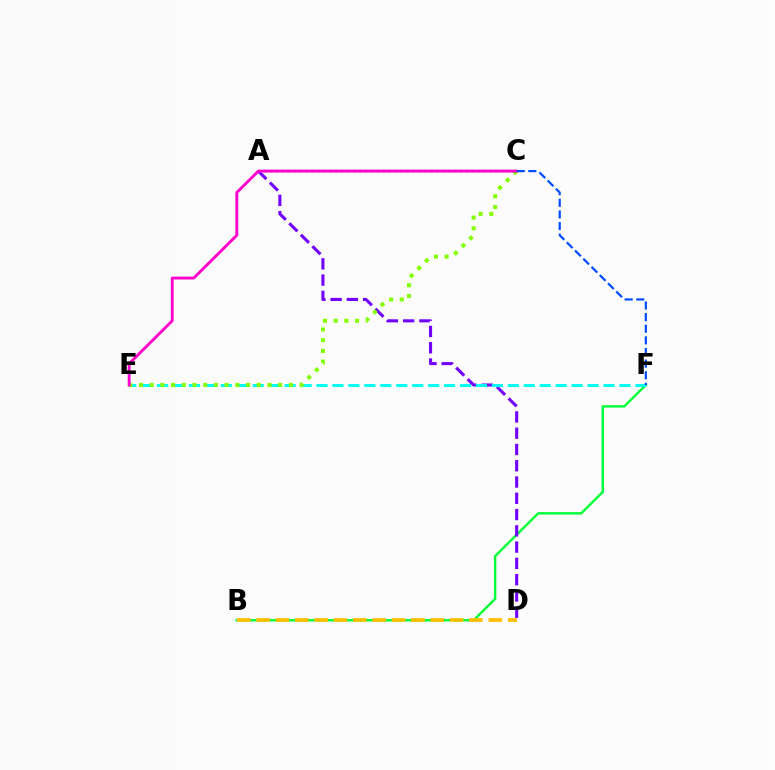{('A', 'C'): [{'color': '#ff0000', 'line_style': 'dotted', 'thickness': 1.61}], ('B', 'F'): [{'color': '#00ff39', 'line_style': 'solid', 'thickness': 1.74}], ('A', 'D'): [{'color': '#7200ff', 'line_style': 'dashed', 'thickness': 2.21}], ('E', 'F'): [{'color': '#00fff6', 'line_style': 'dashed', 'thickness': 2.17}], ('C', 'E'): [{'color': '#84ff00', 'line_style': 'dotted', 'thickness': 2.91}, {'color': '#ff00cf', 'line_style': 'solid', 'thickness': 2.07}], ('B', 'D'): [{'color': '#ffbd00', 'line_style': 'dashed', 'thickness': 2.63}], ('C', 'F'): [{'color': '#004bff', 'line_style': 'dashed', 'thickness': 1.58}]}